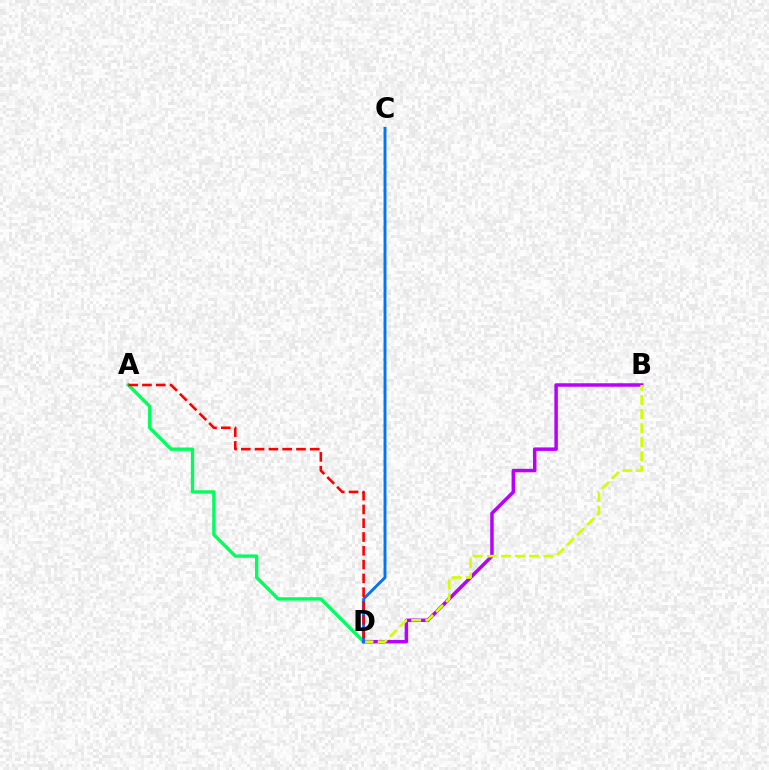{('A', 'D'): [{'color': '#00ff5c', 'line_style': 'solid', 'thickness': 2.41}, {'color': '#ff0000', 'line_style': 'dashed', 'thickness': 1.87}], ('B', 'D'): [{'color': '#b900ff', 'line_style': 'solid', 'thickness': 2.51}, {'color': '#d1ff00', 'line_style': 'dashed', 'thickness': 1.92}], ('C', 'D'): [{'color': '#0074ff', 'line_style': 'solid', 'thickness': 2.1}]}